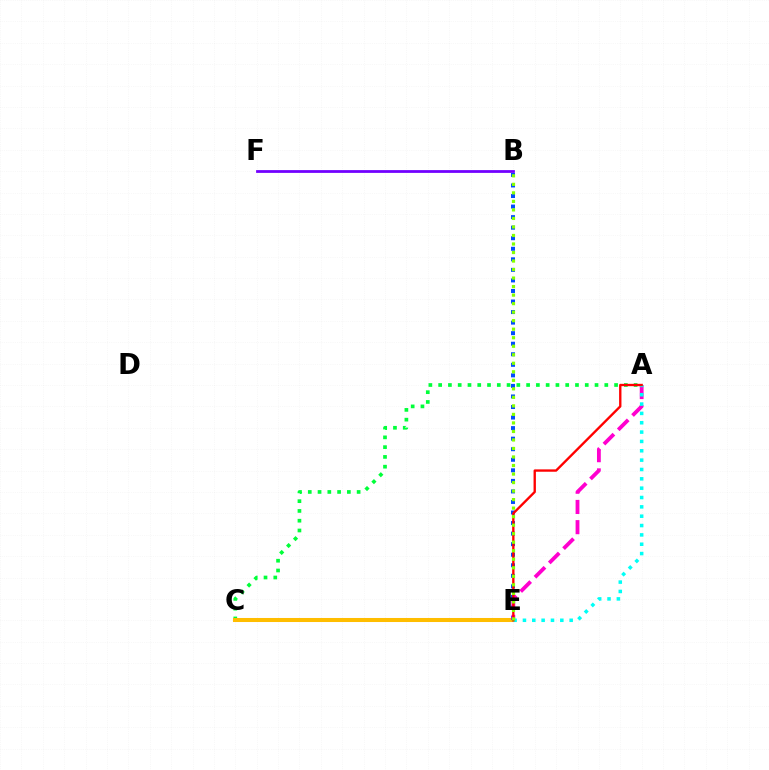{('A', 'C'): [{'color': '#00ff39', 'line_style': 'dotted', 'thickness': 2.66}], ('C', 'E'): [{'color': '#ffbd00', 'line_style': 'solid', 'thickness': 2.91}], ('B', 'E'): [{'color': '#004bff', 'line_style': 'dotted', 'thickness': 2.87}, {'color': '#84ff00', 'line_style': 'dotted', 'thickness': 2.31}], ('A', 'E'): [{'color': '#ff00cf', 'line_style': 'dashed', 'thickness': 2.75}, {'color': '#00fff6', 'line_style': 'dotted', 'thickness': 2.54}, {'color': '#ff0000', 'line_style': 'solid', 'thickness': 1.69}], ('B', 'F'): [{'color': '#7200ff', 'line_style': 'solid', 'thickness': 2.0}]}